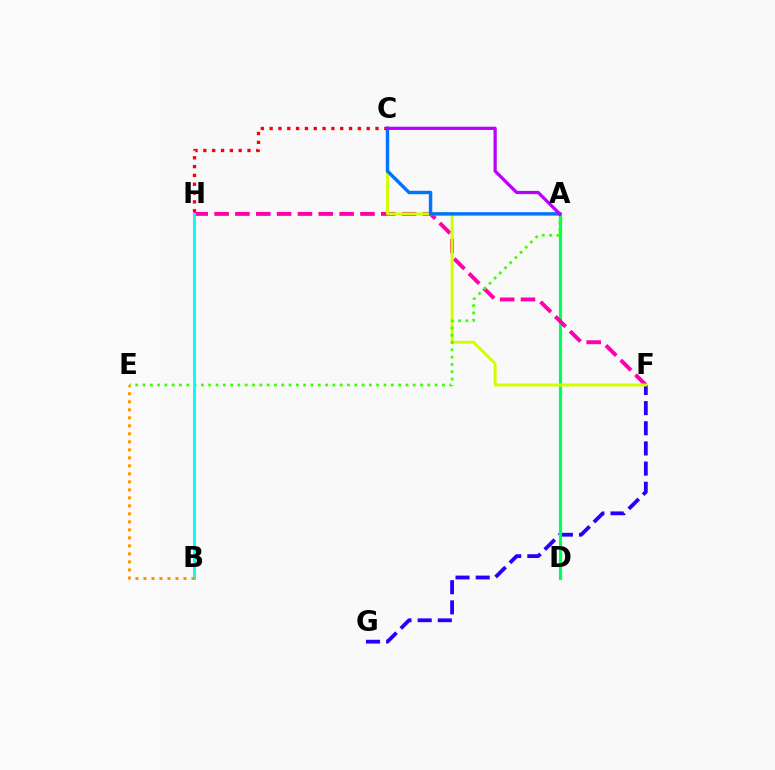{('F', 'G'): [{'color': '#2500ff', 'line_style': 'dashed', 'thickness': 2.74}], ('C', 'H'): [{'color': '#ff0000', 'line_style': 'dotted', 'thickness': 2.4}], ('A', 'D'): [{'color': '#00ff5c', 'line_style': 'solid', 'thickness': 2.3}], ('F', 'H'): [{'color': '#ff00ac', 'line_style': 'dashed', 'thickness': 2.83}], ('C', 'F'): [{'color': '#d1ff00', 'line_style': 'solid', 'thickness': 2.12}], ('A', 'E'): [{'color': '#3dff00', 'line_style': 'dotted', 'thickness': 1.98}], ('A', 'C'): [{'color': '#0074ff', 'line_style': 'solid', 'thickness': 2.48}, {'color': '#b900ff', 'line_style': 'solid', 'thickness': 2.32}], ('B', 'H'): [{'color': '#00fff6', 'line_style': 'solid', 'thickness': 2.12}], ('B', 'E'): [{'color': '#ff9400', 'line_style': 'dotted', 'thickness': 2.18}]}